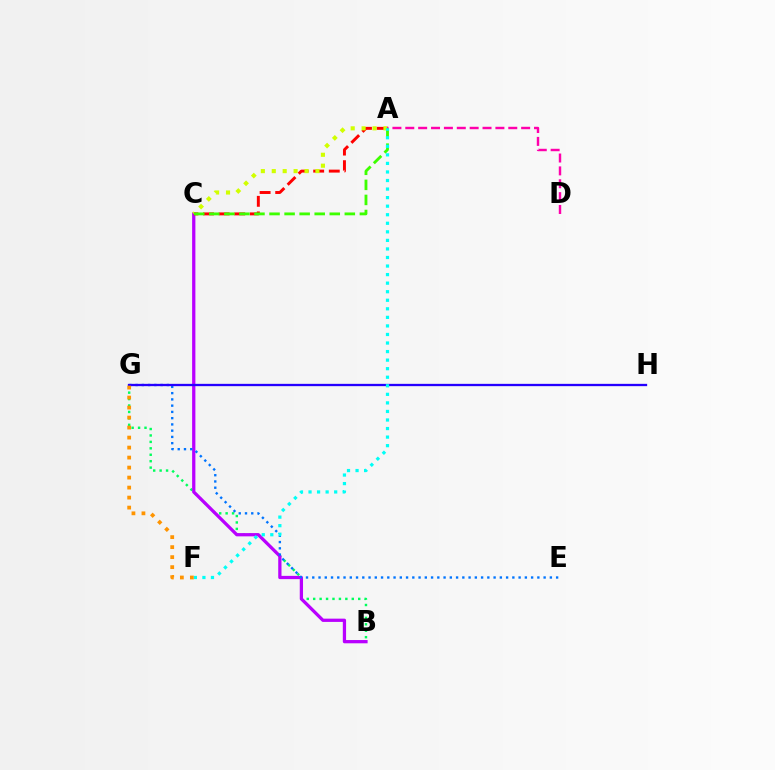{('B', 'G'): [{'color': '#00ff5c', 'line_style': 'dotted', 'thickness': 1.75}], ('B', 'C'): [{'color': '#b900ff', 'line_style': 'solid', 'thickness': 2.35}], ('E', 'G'): [{'color': '#0074ff', 'line_style': 'dotted', 'thickness': 1.7}], ('A', 'C'): [{'color': '#ff0000', 'line_style': 'dashed', 'thickness': 2.12}, {'color': '#d1ff00', 'line_style': 'dotted', 'thickness': 2.97}, {'color': '#3dff00', 'line_style': 'dashed', 'thickness': 2.05}], ('A', 'D'): [{'color': '#ff00ac', 'line_style': 'dashed', 'thickness': 1.75}], ('G', 'H'): [{'color': '#2500ff', 'line_style': 'solid', 'thickness': 1.66}], ('A', 'F'): [{'color': '#00fff6', 'line_style': 'dotted', 'thickness': 2.32}], ('F', 'G'): [{'color': '#ff9400', 'line_style': 'dotted', 'thickness': 2.72}]}